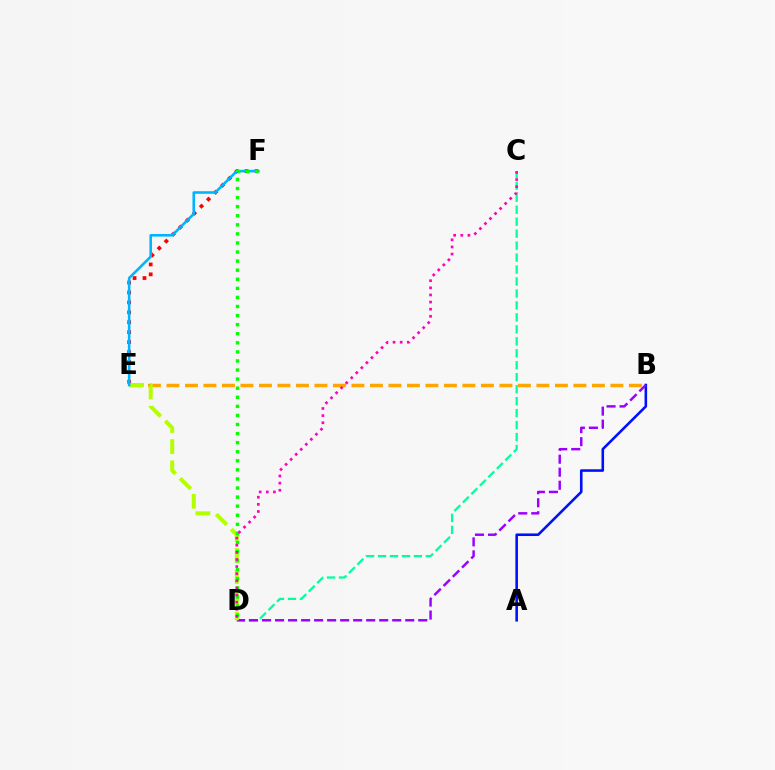{('E', 'F'): [{'color': '#ff0000', 'line_style': 'dotted', 'thickness': 2.7}, {'color': '#00b5ff', 'line_style': 'solid', 'thickness': 1.87}], ('B', 'E'): [{'color': '#ffa500', 'line_style': 'dashed', 'thickness': 2.51}], ('C', 'D'): [{'color': '#00ff9d', 'line_style': 'dashed', 'thickness': 1.63}, {'color': '#ff00bd', 'line_style': 'dotted', 'thickness': 1.93}], ('A', 'B'): [{'color': '#0010ff', 'line_style': 'solid', 'thickness': 1.86}], ('B', 'D'): [{'color': '#9b00ff', 'line_style': 'dashed', 'thickness': 1.77}], ('D', 'E'): [{'color': '#b3ff00', 'line_style': 'dashed', 'thickness': 2.88}], ('D', 'F'): [{'color': '#08ff00', 'line_style': 'dotted', 'thickness': 2.47}]}